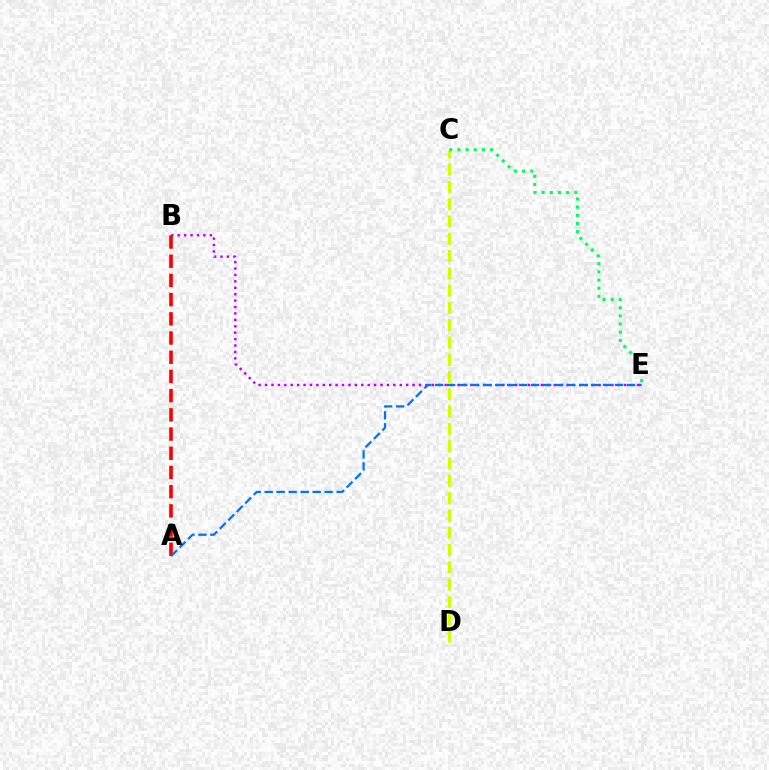{('B', 'E'): [{'color': '#b900ff', 'line_style': 'dotted', 'thickness': 1.74}], ('C', 'D'): [{'color': '#d1ff00', 'line_style': 'dashed', 'thickness': 2.35}], ('A', 'B'): [{'color': '#ff0000', 'line_style': 'dashed', 'thickness': 2.61}], ('C', 'E'): [{'color': '#00ff5c', 'line_style': 'dotted', 'thickness': 2.22}], ('A', 'E'): [{'color': '#0074ff', 'line_style': 'dashed', 'thickness': 1.63}]}